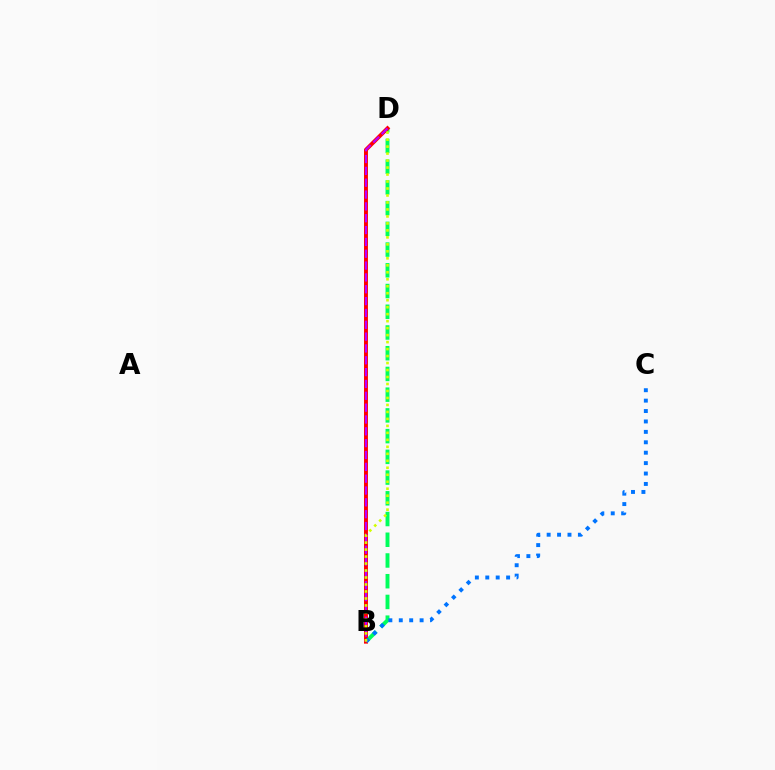{('B', 'D'): [{'color': '#00ff5c', 'line_style': 'dashed', 'thickness': 2.82}, {'color': '#ff0000', 'line_style': 'solid', 'thickness': 2.83}, {'color': '#b900ff', 'line_style': 'dashed', 'thickness': 1.61}, {'color': '#d1ff00', 'line_style': 'dotted', 'thickness': 1.9}], ('B', 'C'): [{'color': '#0074ff', 'line_style': 'dotted', 'thickness': 2.83}]}